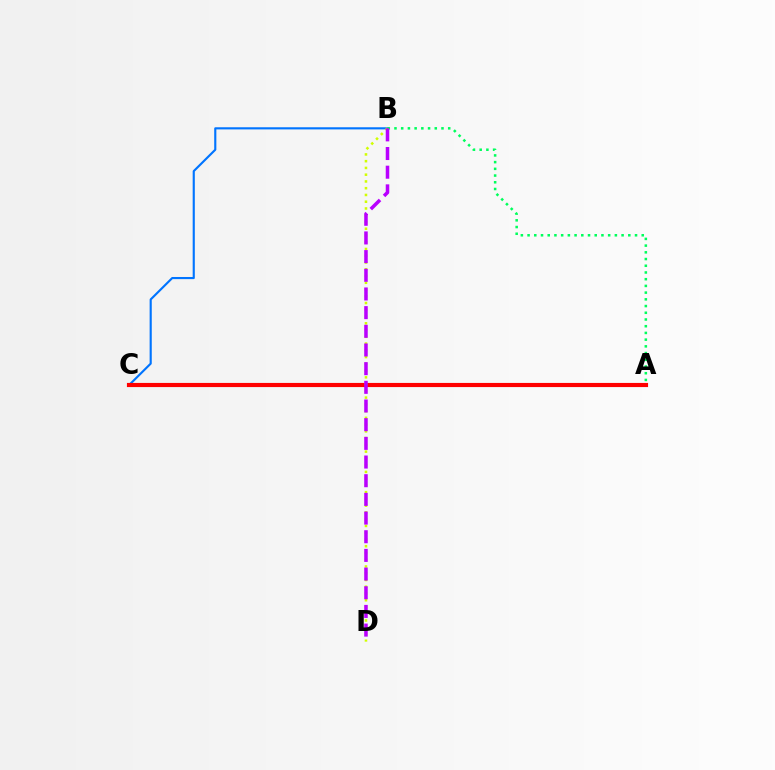{('B', 'C'): [{'color': '#0074ff', 'line_style': 'solid', 'thickness': 1.53}], ('A', 'C'): [{'color': '#ff0000', 'line_style': 'solid', 'thickness': 2.98}], ('B', 'D'): [{'color': '#d1ff00', 'line_style': 'dotted', 'thickness': 1.84}, {'color': '#b900ff', 'line_style': 'dashed', 'thickness': 2.54}], ('A', 'B'): [{'color': '#00ff5c', 'line_style': 'dotted', 'thickness': 1.82}]}